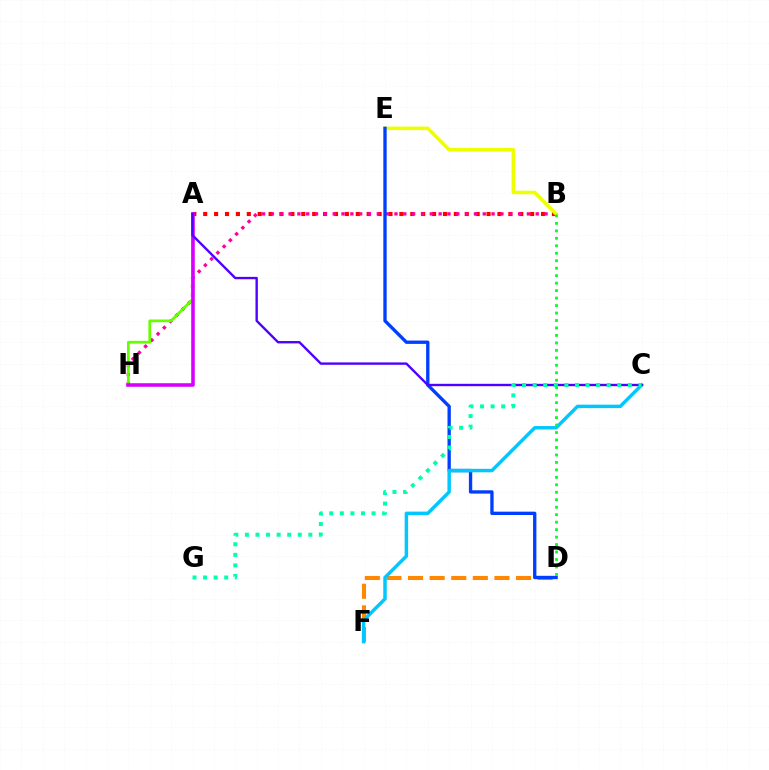{('A', 'B'): [{'color': '#ff0000', 'line_style': 'dotted', 'thickness': 2.96}], ('B', 'H'): [{'color': '#ff00a0', 'line_style': 'dotted', 'thickness': 2.4}], ('A', 'H'): [{'color': '#66ff00', 'line_style': 'solid', 'thickness': 1.96}, {'color': '#d600ff', 'line_style': 'solid', 'thickness': 2.57}], ('D', 'F'): [{'color': '#ff8800', 'line_style': 'dashed', 'thickness': 2.93}], ('B', 'E'): [{'color': '#eeff00', 'line_style': 'solid', 'thickness': 2.56}], ('D', 'E'): [{'color': '#003fff', 'line_style': 'solid', 'thickness': 2.4}], ('C', 'F'): [{'color': '#00c7ff', 'line_style': 'solid', 'thickness': 2.5}], ('A', 'C'): [{'color': '#4f00ff', 'line_style': 'solid', 'thickness': 1.71}], ('C', 'G'): [{'color': '#00ffaf', 'line_style': 'dotted', 'thickness': 2.87}], ('B', 'D'): [{'color': '#00ff27', 'line_style': 'dotted', 'thickness': 2.03}]}